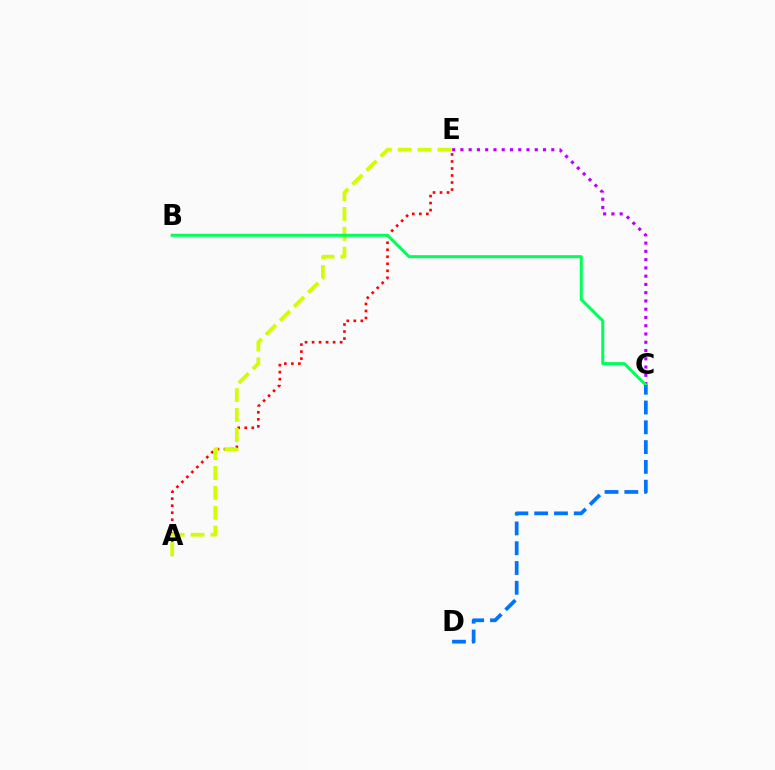{('A', 'E'): [{'color': '#ff0000', 'line_style': 'dotted', 'thickness': 1.91}, {'color': '#d1ff00', 'line_style': 'dashed', 'thickness': 2.7}], ('C', 'E'): [{'color': '#b900ff', 'line_style': 'dotted', 'thickness': 2.24}], ('B', 'C'): [{'color': '#00ff5c', 'line_style': 'solid', 'thickness': 2.18}], ('C', 'D'): [{'color': '#0074ff', 'line_style': 'dashed', 'thickness': 2.69}]}